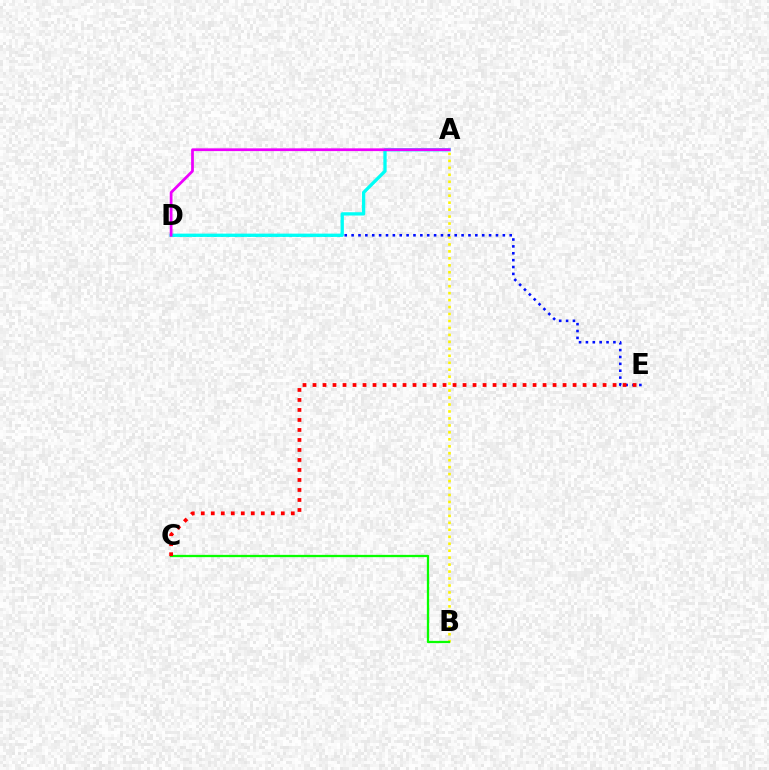{('A', 'B'): [{'color': '#fcf500', 'line_style': 'dotted', 'thickness': 1.89}], ('D', 'E'): [{'color': '#0010ff', 'line_style': 'dotted', 'thickness': 1.87}], ('B', 'C'): [{'color': '#08ff00', 'line_style': 'solid', 'thickness': 1.64}], ('C', 'E'): [{'color': '#ff0000', 'line_style': 'dotted', 'thickness': 2.72}], ('A', 'D'): [{'color': '#00fff6', 'line_style': 'solid', 'thickness': 2.37}, {'color': '#ee00ff', 'line_style': 'solid', 'thickness': 1.98}]}